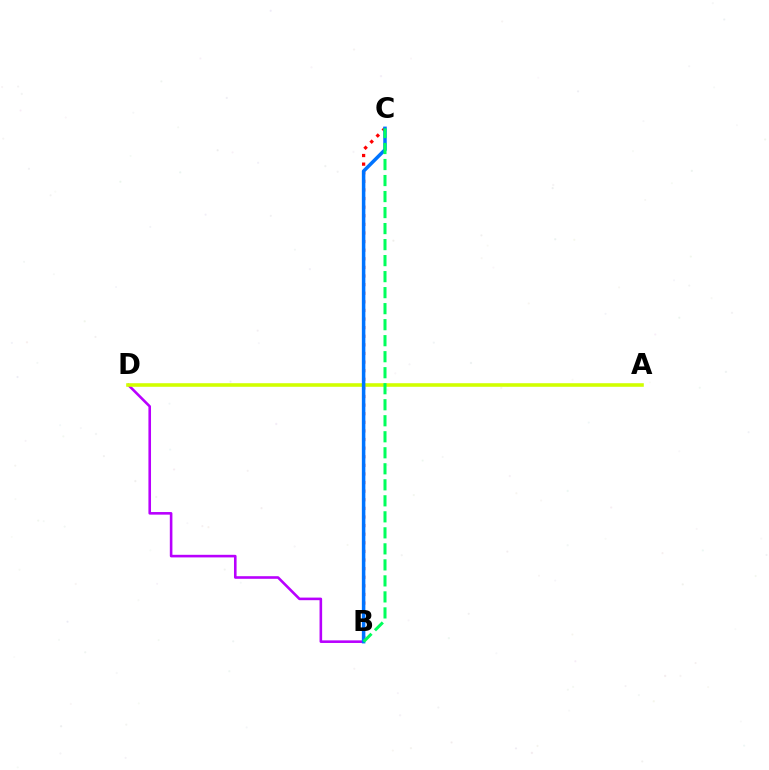{('B', 'C'): [{'color': '#ff0000', 'line_style': 'dotted', 'thickness': 2.34}, {'color': '#0074ff', 'line_style': 'solid', 'thickness': 2.53}, {'color': '#00ff5c', 'line_style': 'dashed', 'thickness': 2.18}], ('B', 'D'): [{'color': '#b900ff', 'line_style': 'solid', 'thickness': 1.87}], ('A', 'D'): [{'color': '#d1ff00', 'line_style': 'solid', 'thickness': 2.58}]}